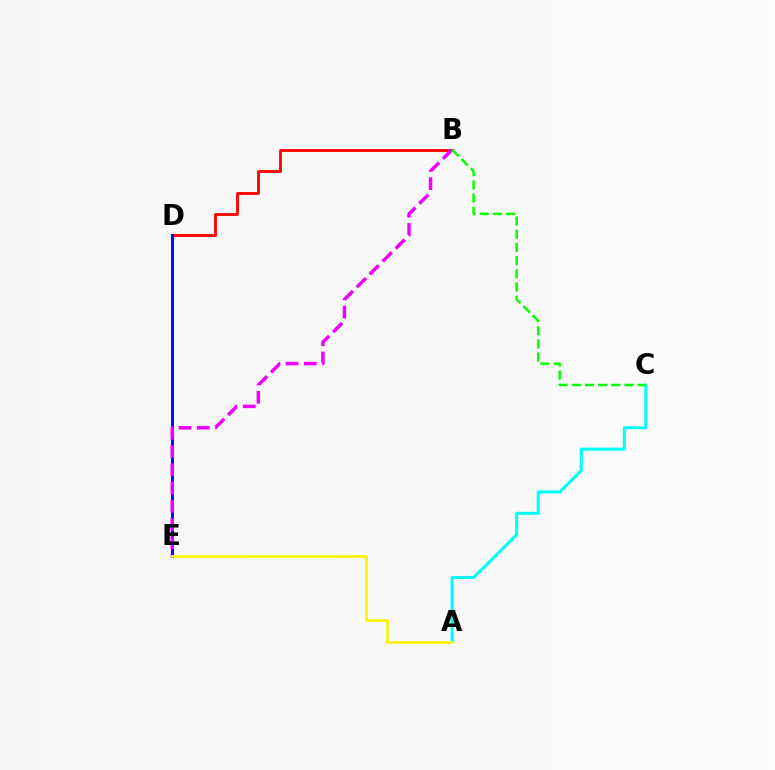{('B', 'D'): [{'color': '#ff0000', 'line_style': 'solid', 'thickness': 2.04}], ('D', 'E'): [{'color': '#0010ff', 'line_style': 'solid', 'thickness': 2.2}], ('A', 'C'): [{'color': '#00fff6', 'line_style': 'solid', 'thickness': 2.19}], ('B', 'E'): [{'color': '#ee00ff', 'line_style': 'dashed', 'thickness': 2.48}], ('A', 'E'): [{'color': '#fcf500', 'line_style': 'solid', 'thickness': 1.89}], ('B', 'C'): [{'color': '#08ff00', 'line_style': 'dashed', 'thickness': 1.79}]}